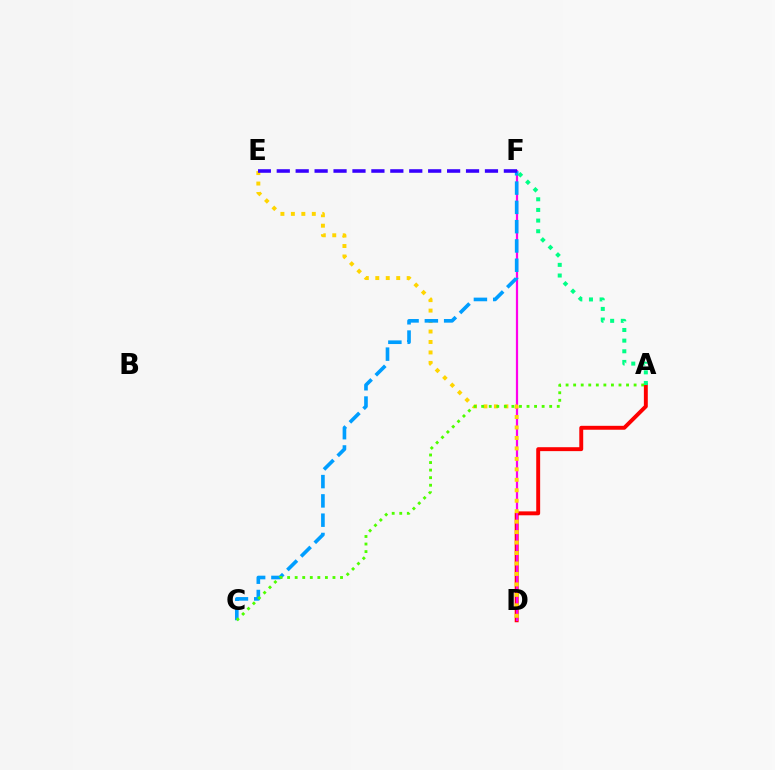{('A', 'D'): [{'color': '#ff0000', 'line_style': 'solid', 'thickness': 2.82}], ('D', 'F'): [{'color': '#ff00ed', 'line_style': 'solid', 'thickness': 1.6}], ('D', 'E'): [{'color': '#ffd500', 'line_style': 'dotted', 'thickness': 2.84}], ('C', 'F'): [{'color': '#009eff', 'line_style': 'dashed', 'thickness': 2.62}], ('E', 'F'): [{'color': '#3700ff', 'line_style': 'dashed', 'thickness': 2.57}], ('A', 'F'): [{'color': '#00ff86', 'line_style': 'dotted', 'thickness': 2.89}], ('A', 'C'): [{'color': '#4fff00', 'line_style': 'dotted', 'thickness': 2.05}]}